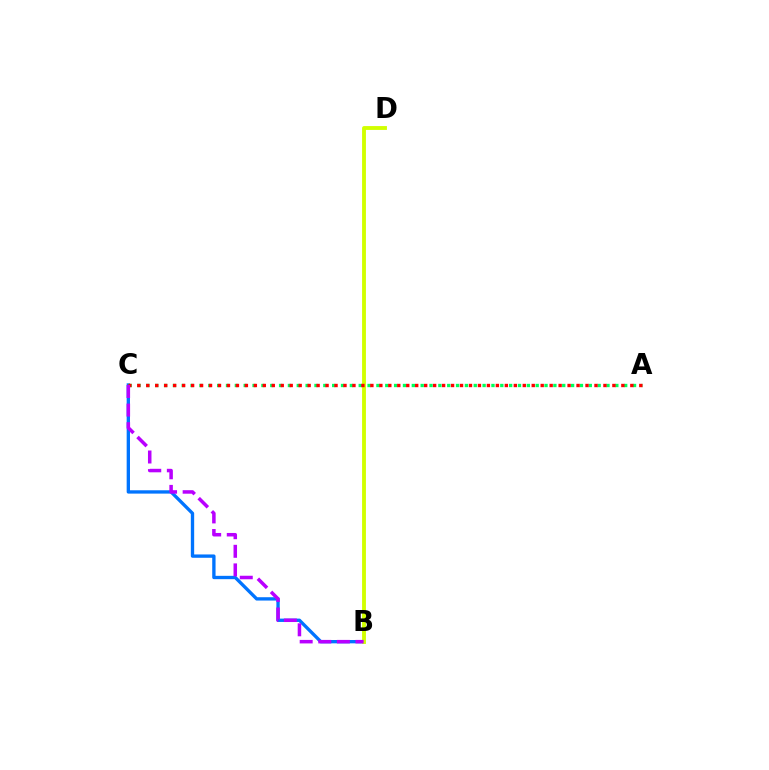{('B', 'C'): [{'color': '#0074ff', 'line_style': 'solid', 'thickness': 2.4}, {'color': '#b900ff', 'line_style': 'dashed', 'thickness': 2.53}], ('B', 'D'): [{'color': '#d1ff00', 'line_style': 'solid', 'thickness': 2.78}], ('A', 'C'): [{'color': '#00ff5c', 'line_style': 'dotted', 'thickness': 2.4}, {'color': '#ff0000', 'line_style': 'dotted', 'thickness': 2.44}]}